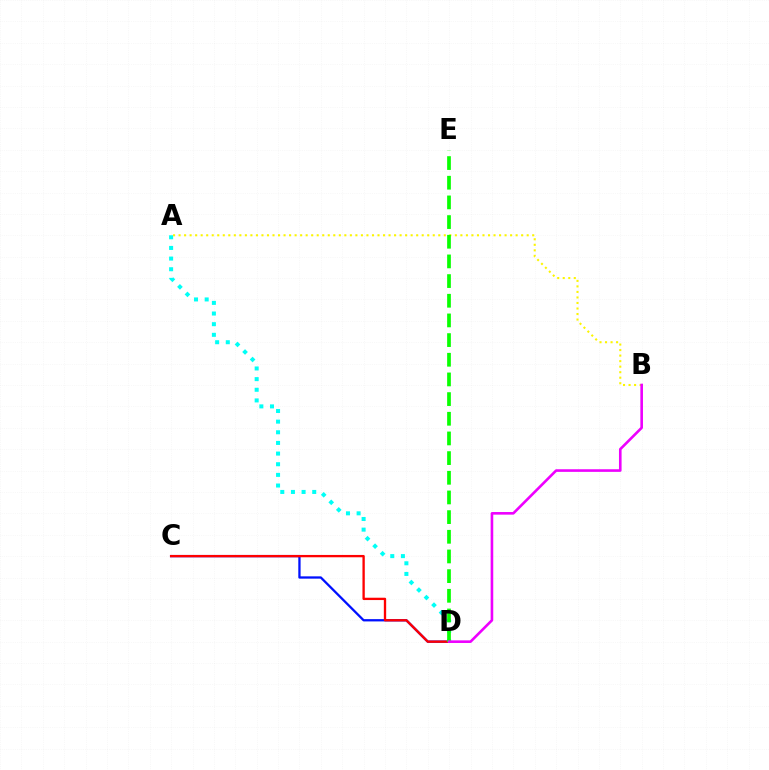{('A', 'B'): [{'color': '#fcf500', 'line_style': 'dotted', 'thickness': 1.5}], ('C', 'D'): [{'color': '#0010ff', 'line_style': 'solid', 'thickness': 1.65}, {'color': '#ff0000', 'line_style': 'solid', 'thickness': 1.68}], ('A', 'D'): [{'color': '#00fff6', 'line_style': 'dotted', 'thickness': 2.89}], ('D', 'E'): [{'color': '#08ff00', 'line_style': 'dashed', 'thickness': 2.67}], ('B', 'D'): [{'color': '#ee00ff', 'line_style': 'solid', 'thickness': 1.88}]}